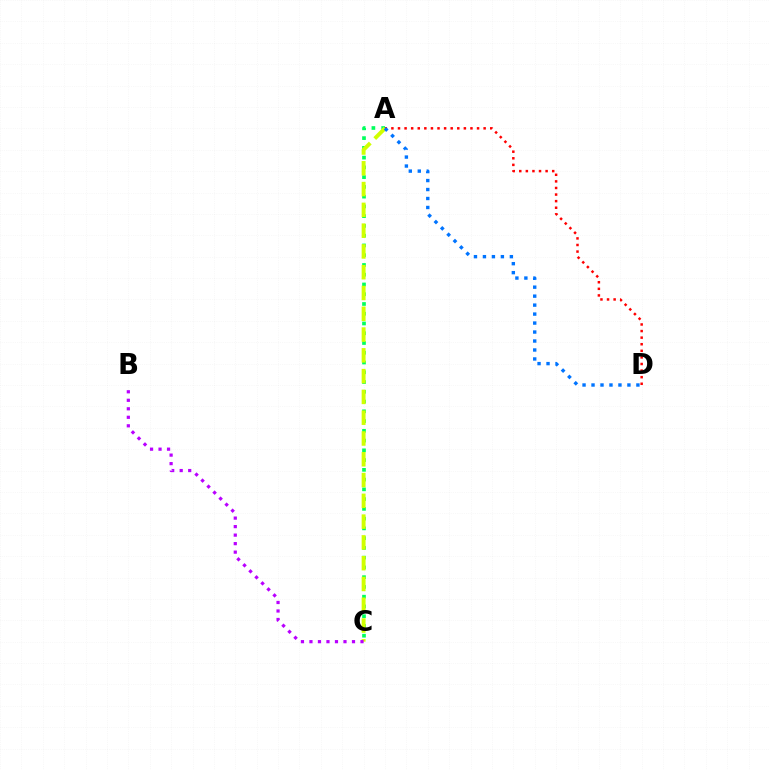{('A', 'C'): [{'color': '#00ff5c', 'line_style': 'dotted', 'thickness': 2.65}, {'color': '#d1ff00', 'line_style': 'dashed', 'thickness': 2.82}], ('A', 'D'): [{'color': '#ff0000', 'line_style': 'dotted', 'thickness': 1.79}, {'color': '#0074ff', 'line_style': 'dotted', 'thickness': 2.44}], ('B', 'C'): [{'color': '#b900ff', 'line_style': 'dotted', 'thickness': 2.31}]}